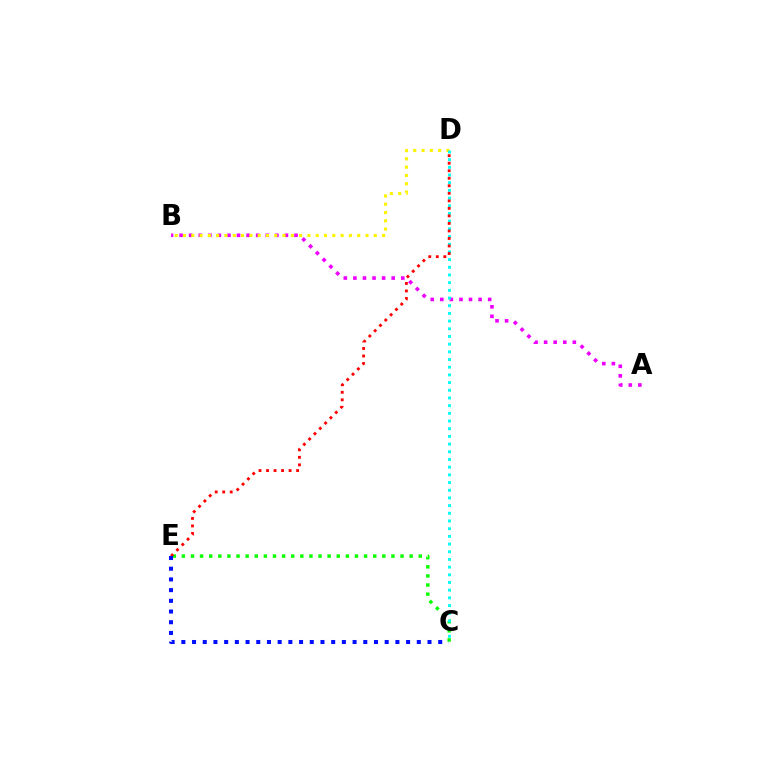{('C', 'E'): [{'color': '#08ff00', 'line_style': 'dotted', 'thickness': 2.48}, {'color': '#0010ff', 'line_style': 'dotted', 'thickness': 2.91}], ('A', 'B'): [{'color': '#ee00ff', 'line_style': 'dotted', 'thickness': 2.6}], ('B', 'D'): [{'color': '#fcf500', 'line_style': 'dotted', 'thickness': 2.25}], ('C', 'D'): [{'color': '#00fff6', 'line_style': 'dotted', 'thickness': 2.09}], ('D', 'E'): [{'color': '#ff0000', 'line_style': 'dotted', 'thickness': 2.04}]}